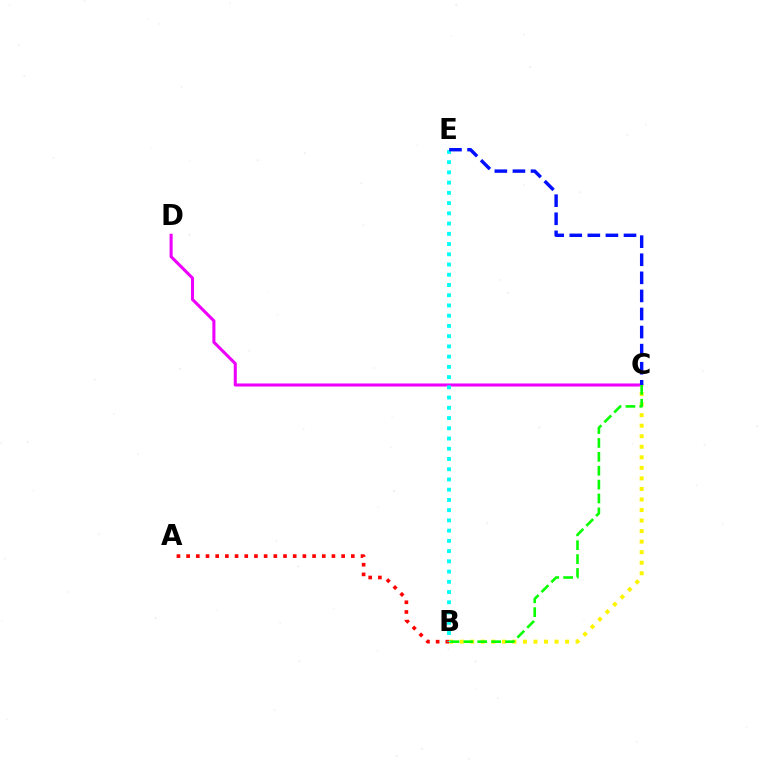{('A', 'B'): [{'color': '#ff0000', 'line_style': 'dotted', 'thickness': 2.63}], ('C', 'D'): [{'color': '#ee00ff', 'line_style': 'solid', 'thickness': 2.21}], ('B', 'C'): [{'color': '#fcf500', 'line_style': 'dotted', 'thickness': 2.86}, {'color': '#08ff00', 'line_style': 'dashed', 'thickness': 1.89}], ('B', 'E'): [{'color': '#00fff6', 'line_style': 'dotted', 'thickness': 2.78}], ('C', 'E'): [{'color': '#0010ff', 'line_style': 'dashed', 'thickness': 2.46}]}